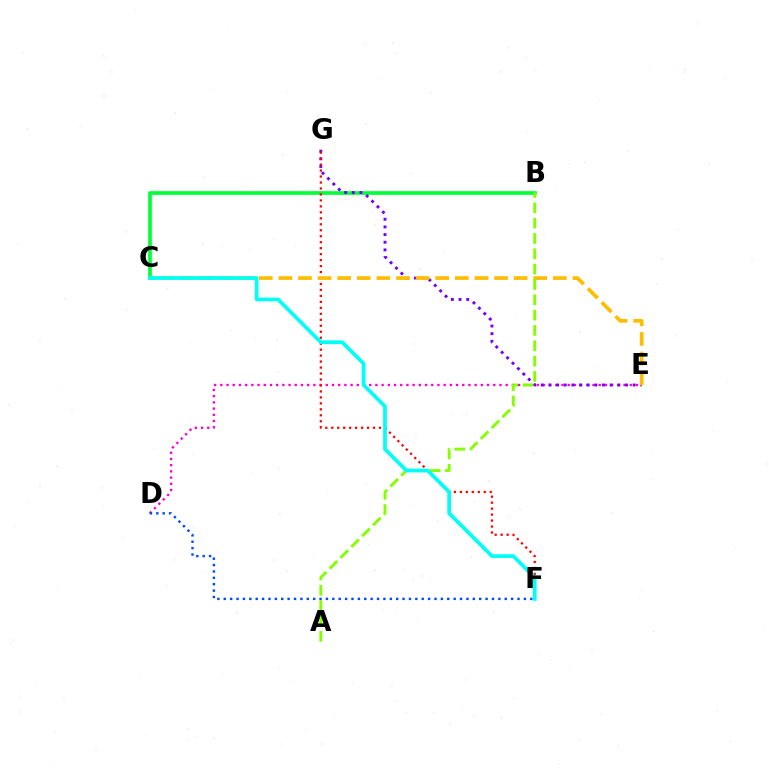{('D', 'E'): [{'color': '#ff00cf', 'line_style': 'dotted', 'thickness': 1.69}], ('B', 'C'): [{'color': '#00ff39', 'line_style': 'solid', 'thickness': 2.64}], ('E', 'G'): [{'color': '#7200ff', 'line_style': 'dotted', 'thickness': 2.08}], ('F', 'G'): [{'color': '#ff0000', 'line_style': 'dotted', 'thickness': 1.62}], ('C', 'E'): [{'color': '#ffbd00', 'line_style': 'dashed', 'thickness': 2.66}], ('A', 'B'): [{'color': '#84ff00', 'line_style': 'dashed', 'thickness': 2.08}], ('C', 'F'): [{'color': '#00fff6', 'line_style': 'solid', 'thickness': 2.68}], ('D', 'F'): [{'color': '#004bff', 'line_style': 'dotted', 'thickness': 1.73}]}